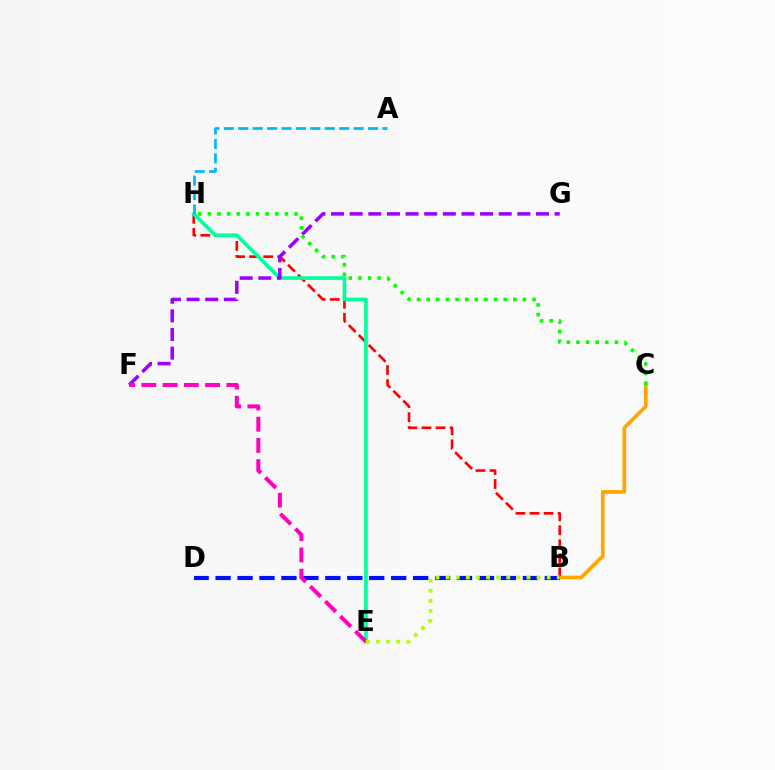{('B', 'H'): [{'color': '#ff0000', 'line_style': 'dashed', 'thickness': 1.91}], ('E', 'H'): [{'color': '#00ff9d', 'line_style': 'solid', 'thickness': 2.63}], ('B', 'C'): [{'color': '#ffa500', 'line_style': 'solid', 'thickness': 2.65}], ('F', 'G'): [{'color': '#9b00ff', 'line_style': 'dashed', 'thickness': 2.53}], ('A', 'H'): [{'color': '#00b5ff', 'line_style': 'dashed', 'thickness': 1.96}], ('B', 'D'): [{'color': '#0010ff', 'line_style': 'dashed', 'thickness': 2.98}], ('E', 'F'): [{'color': '#ff00bd', 'line_style': 'dashed', 'thickness': 2.89}], ('B', 'E'): [{'color': '#b3ff00', 'line_style': 'dotted', 'thickness': 2.75}], ('C', 'H'): [{'color': '#08ff00', 'line_style': 'dotted', 'thickness': 2.62}]}